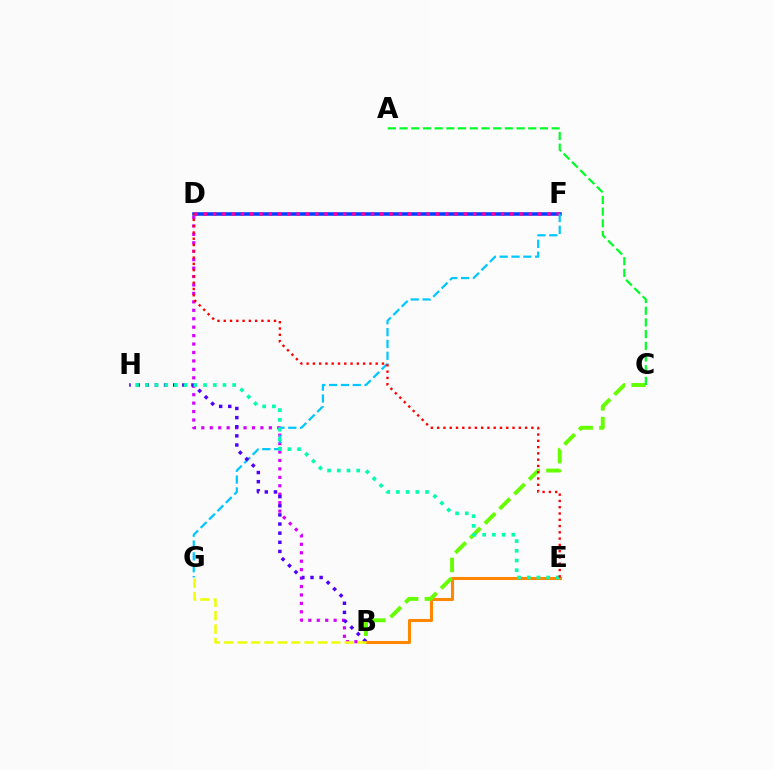{('D', 'F'): [{'color': '#003fff', 'line_style': 'solid', 'thickness': 2.55}, {'color': '#ff00a0', 'line_style': 'dotted', 'thickness': 2.52}], ('B', 'D'): [{'color': '#d600ff', 'line_style': 'dotted', 'thickness': 2.29}], ('B', 'E'): [{'color': '#ff8800', 'line_style': 'solid', 'thickness': 2.21}], ('F', 'G'): [{'color': '#00c7ff', 'line_style': 'dashed', 'thickness': 1.61}], ('B', 'H'): [{'color': '#4f00ff', 'line_style': 'dotted', 'thickness': 2.48}], ('B', 'C'): [{'color': '#66ff00', 'line_style': 'dashed', 'thickness': 2.82}], ('A', 'C'): [{'color': '#00ff27', 'line_style': 'dashed', 'thickness': 1.59}], ('E', 'H'): [{'color': '#00ffaf', 'line_style': 'dotted', 'thickness': 2.64}], ('D', 'E'): [{'color': '#ff0000', 'line_style': 'dotted', 'thickness': 1.71}], ('B', 'G'): [{'color': '#eeff00', 'line_style': 'dashed', 'thickness': 1.82}]}